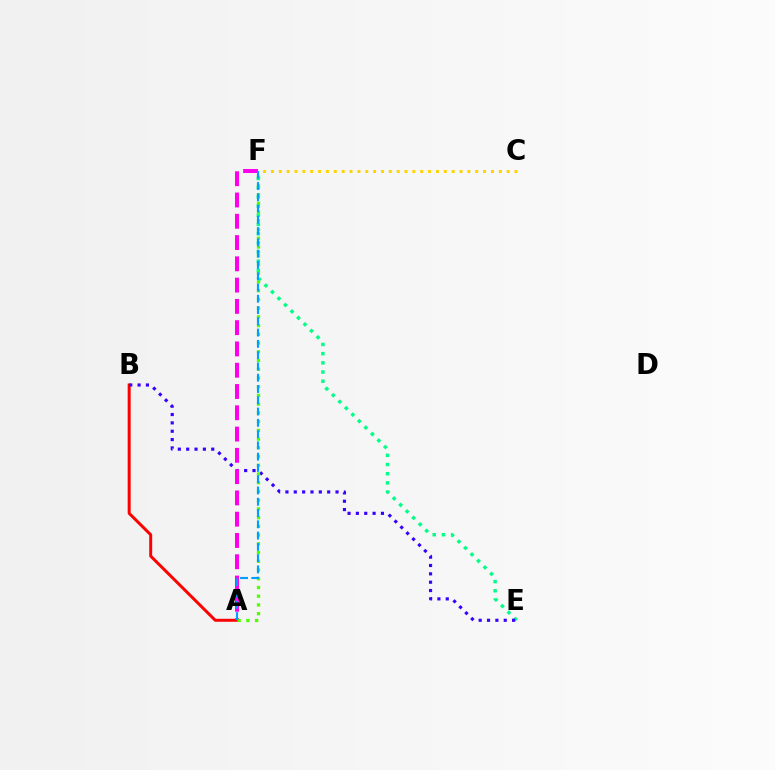{('E', 'F'): [{'color': '#00ff86', 'line_style': 'dotted', 'thickness': 2.49}], ('A', 'B'): [{'color': '#ff0000', 'line_style': 'solid', 'thickness': 2.15}], ('B', 'E'): [{'color': '#3700ff', 'line_style': 'dotted', 'thickness': 2.27}], ('A', 'F'): [{'color': '#ff00ed', 'line_style': 'dashed', 'thickness': 2.89}, {'color': '#4fff00', 'line_style': 'dotted', 'thickness': 2.37}, {'color': '#009eff', 'line_style': 'dashed', 'thickness': 1.53}], ('C', 'F'): [{'color': '#ffd500', 'line_style': 'dotted', 'thickness': 2.13}]}